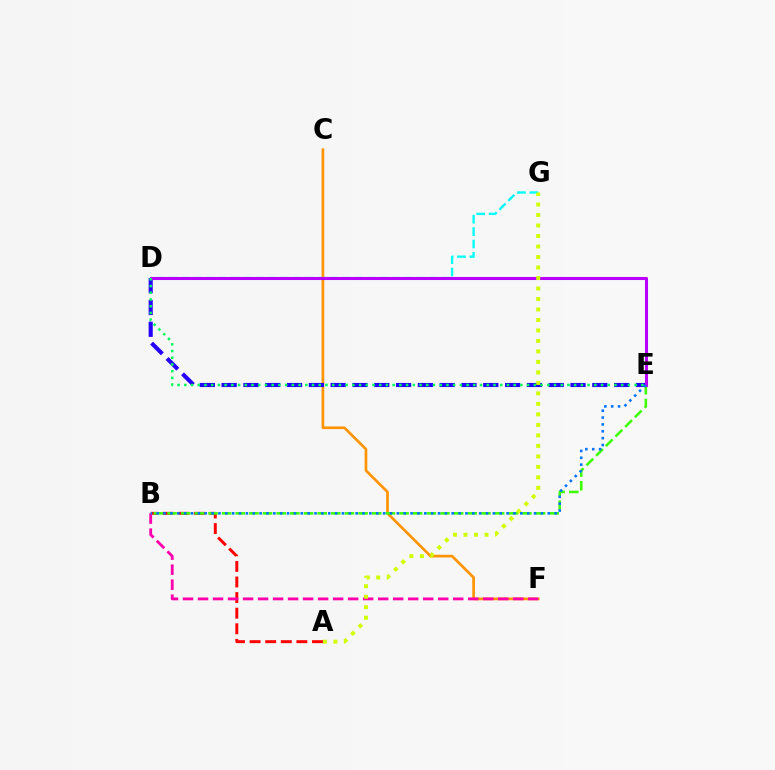{('C', 'F'): [{'color': '#ff9400', 'line_style': 'solid', 'thickness': 1.94}], ('D', 'E'): [{'color': '#2500ff', 'line_style': 'dashed', 'thickness': 2.96}, {'color': '#b900ff', 'line_style': 'solid', 'thickness': 2.2}, {'color': '#00ff5c', 'line_style': 'dotted', 'thickness': 1.83}], ('D', 'G'): [{'color': '#00fff6', 'line_style': 'dashed', 'thickness': 1.68}], ('A', 'B'): [{'color': '#ff0000', 'line_style': 'dashed', 'thickness': 2.12}], ('B', 'F'): [{'color': '#ff00ac', 'line_style': 'dashed', 'thickness': 2.04}], ('B', 'E'): [{'color': '#3dff00', 'line_style': 'dashed', 'thickness': 1.85}, {'color': '#0074ff', 'line_style': 'dotted', 'thickness': 1.86}], ('A', 'G'): [{'color': '#d1ff00', 'line_style': 'dotted', 'thickness': 2.85}]}